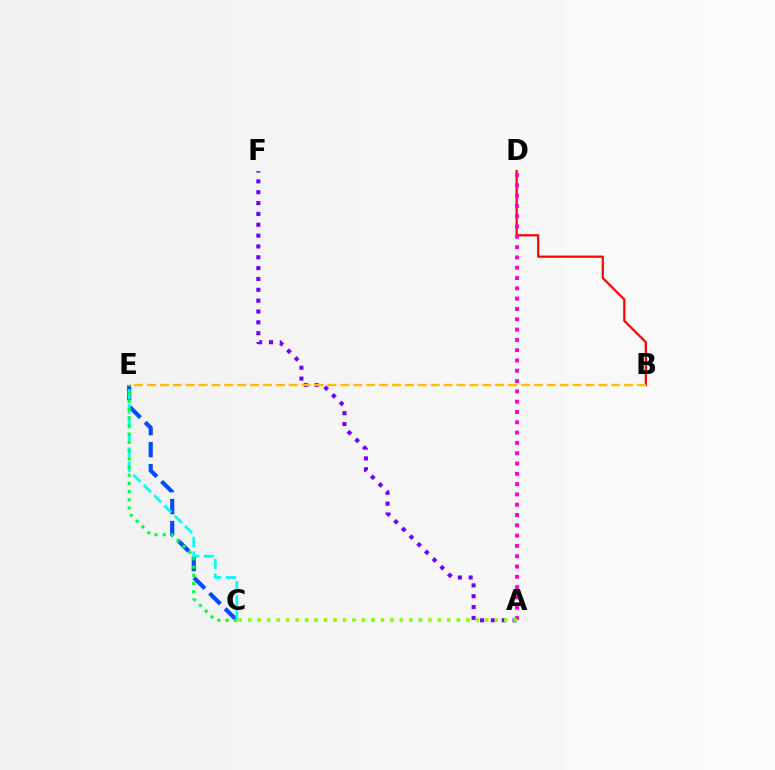{('A', 'F'): [{'color': '#7200ff', 'line_style': 'dotted', 'thickness': 2.95}], ('C', 'E'): [{'color': '#004bff', 'line_style': 'dashed', 'thickness': 2.98}, {'color': '#00fff6', 'line_style': 'dashed', 'thickness': 1.98}, {'color': '#00ff39', 'line_style': 'dotted', 'thickness': 2.23}], ('B', 'D'): [{'color': '#ff0000', 'line_style': 'solid', 'thickness': 1.61}], ('A', 'D'): [{'color': '#ff00cf', 'line_style': 'dotted', 'thickness': 2.8}], ('B', 'E'): [{'color': '#ffbd00', 'line_style': 'dashed', 'thickness': 1.75}], ('A', 'C'): [{'color': '#84ff00', 'line_style': 'dotted', 'thickness': 2.58}]}